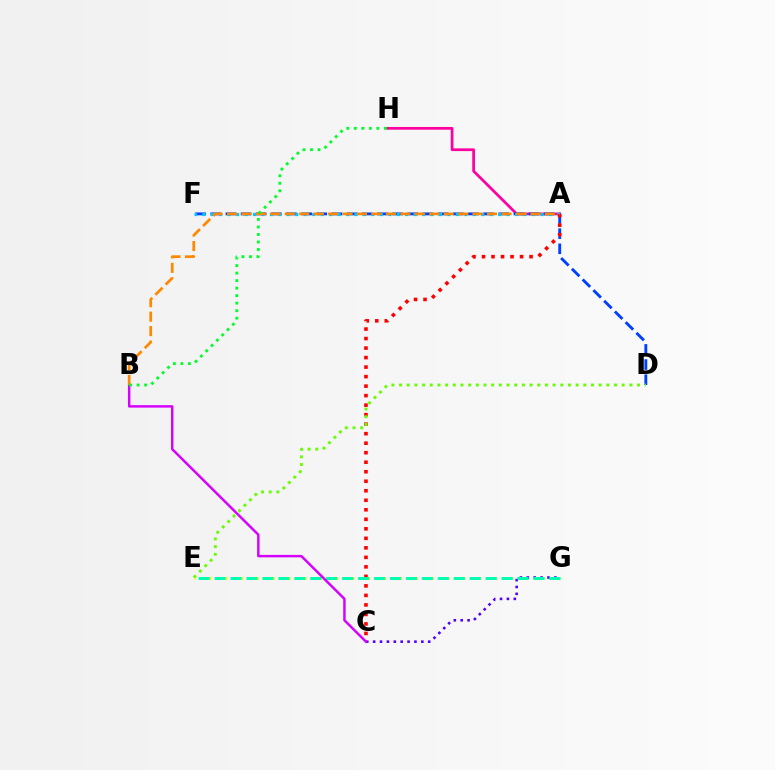{('A', 'H'): [{'color': '#ff00a0', 'line_style': 'solid', 'thickness': 1.96}], ('E', 'G'): [{'color': '#eeff00', 'line_style': 'dashed', 'thickness': 2.16}, {'color': '#00ffaf', 'line_style': 'dashed', 'thickness': 2.17}], ('D', 'F'): [{'color': '#003fff', 'line_style': 'dashed', 'thickness': 2.06}], ('A', 'F'): [{'color': '#00c7ff', 'line_style': 'dotted', 'thickness': 2.3}], ('A', 'C'): [{'color': '#ff0000', 'line_style': 'dotted', 'thickness': 2.58}], ('C', 'G'): [{'color': '#4f00ff', 'line_style': 'dotted', 'thickness': 1.87}], ('D', 'E'): [{'color': '#66ff00', 'line_style': 'dotted', 'thickness': 2.09}], ('B', 'C'): [{'color': '#d600ff', 'line_style': 'solid', 'thickness': 1.77}], ('A', 'B'): [{'color': '#ff8800', 'line_style': 'dashed', 'thickness': 1.96}], ('B', 'H'): [{'color': '#00ff27', 'line_style': 'dotted', 'thickness': 2.04}]}